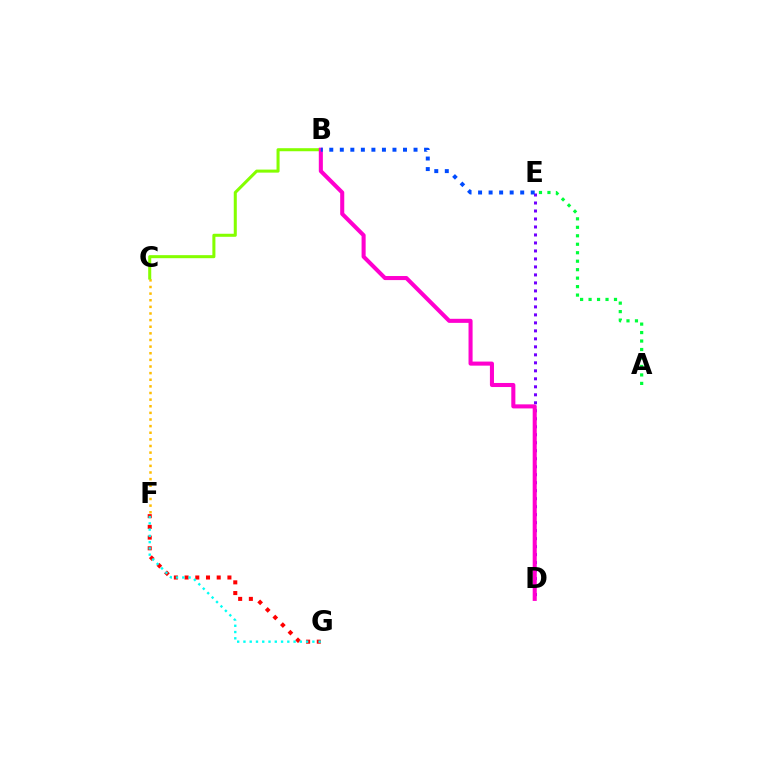{('F', 'G'): [{'color': '#ff0000', 'line_style': 'dotted', 'thickness': 2.91}, {'color': '#00fff6', 'line_style': 'dotted', 'thickness': 1.7}], ('A', 'E'): [{'color': '#00ff39', 'line_style': 'dotted', 'thickness': 2.3}], ('D', 'E'): [{'color': '#7200ff', 'line_style': 'dotted', 'thickness': 2.17}], ('C', 'F'): [{'color': '#ffbd00', 'line_style': 'dotted', 'thickness': 1.8}], ('B', 'C'): [{'color': '#84ff00', 'line_style': 'solid', 'thickness': 2.19}], ('B', 'D'): [{'color': '#ff00cf', 'line_style': 'solid', 'thickness': 2.92}], ('B', 'E'): [{'color': '#004bff', 'line_style': 'dotted', 'thickness': 2.86}]}